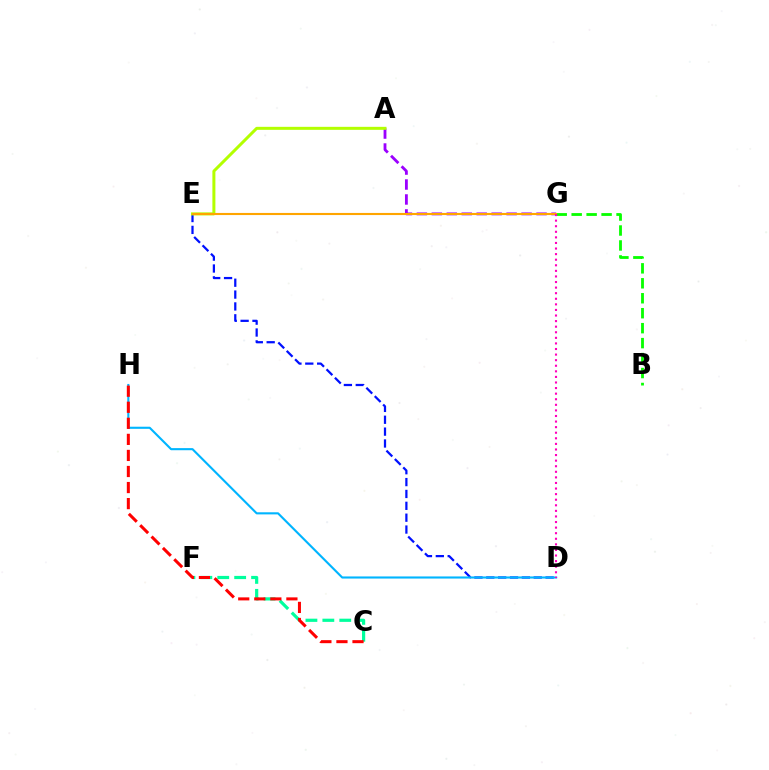{('D', 'E'): [{'color': '#0010ff', 'line_style': 'dashed', 'thickness': 1.61}], ('B', 'G'): [{'color': '#08ff00', 'line_style': 'dashed', 'thickness': 2.03}], ('A', 'G'): [{'color': '#9b00ff', 'line_style': 'dashed', 'thickness': 2.03}], ('A', 'E'): [{'color': '#b3ff00', 'line_style': 'solid', 'thickness': 2.16}], ('C', 'F'): [{'color': '#00ff9d', 'line_style': 'dashed', 'thickness': 2.3}], ('D', 'H'): [{'color': '#00b5ff', 'line_style': 'solid', 'thickness': 1.52}], ('C', 'H'): [{'color': '#ff0000', 'line_style': 'dashed', 'thickness': 2.18}], ('E', 'G'): [{'color': '#ffa500', 'line_style': 'solid', 'thickness': 1.52}], ('D', 'G'): [{'color': '#ff00bd', 'line_style': 'dotted', 'thickness': 1.52}]}